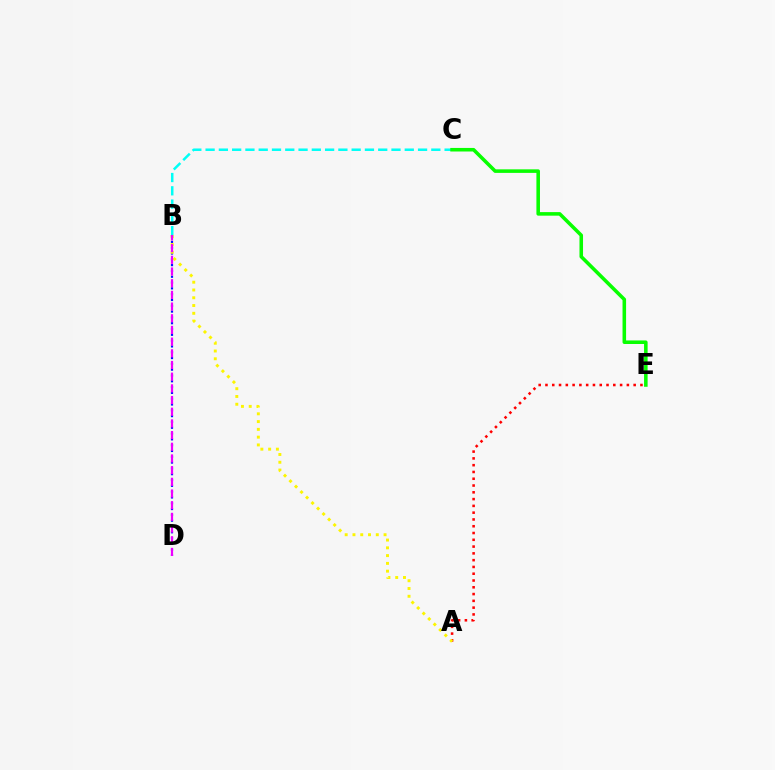{('A', 'E'): [{'color': '#ff0000', 'line_style': 'dotted', 'thickness': 1.84}], ('B', 'C'): [{'color': '#00fff6', 'line_style': 'dashed', 'thickness': 1.8}], ('B', 'D'): [{'color': '#0010ff', 'line_style': 'dotted', 'thickness': 1.58}, {'color': '#ee00ff', 'line_style': 'dashed', 'thickness': 1.59}], ('A', 'B'): [{'color': '#fcf500', 'line_style': 'dotted', 'thickness': 2.11}], ('C', 'E'): [{'color': '#08ff00', 'line_style': 'solid', 'thickness': 2.56}]}